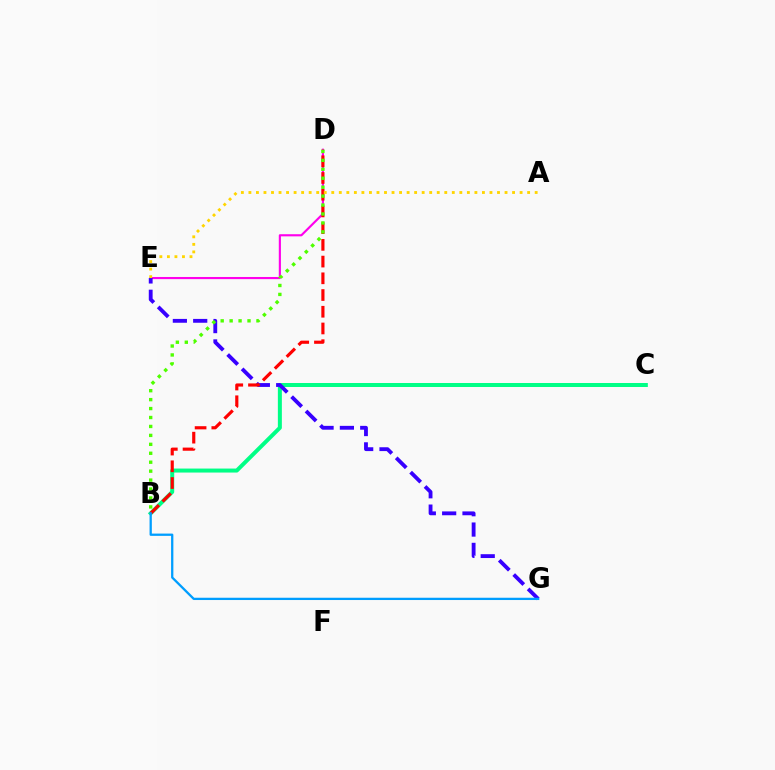{('D', 'E'): [{'color': '#ff00ed', 'line_style': 'solid', 'thickness': 1.54}], ('B', 'C'): [{'color': '#00ff86', 'line_style': 'solid', 'thickness': 2.88}], ('E', 'G'): [{'color': '#3700ff', 'line_style': 'dashed', 'thickness': 2.76}], ('B', 'D'): [{'color': '#ff0000', 'line_style': 'dashed', 'thickness': 2.27}, {'color': '#4fff00', 'line_style': 'dotted', 'thickness': 2.43}], ('B', 'G'): [{'color': '#009eff', 'line_style': 'solid', 'thickness': 1.65}], ('A', 'E'): [{'color': '#ffd500', 'line_style': 'dotted', 'thickness': 2.05}]}